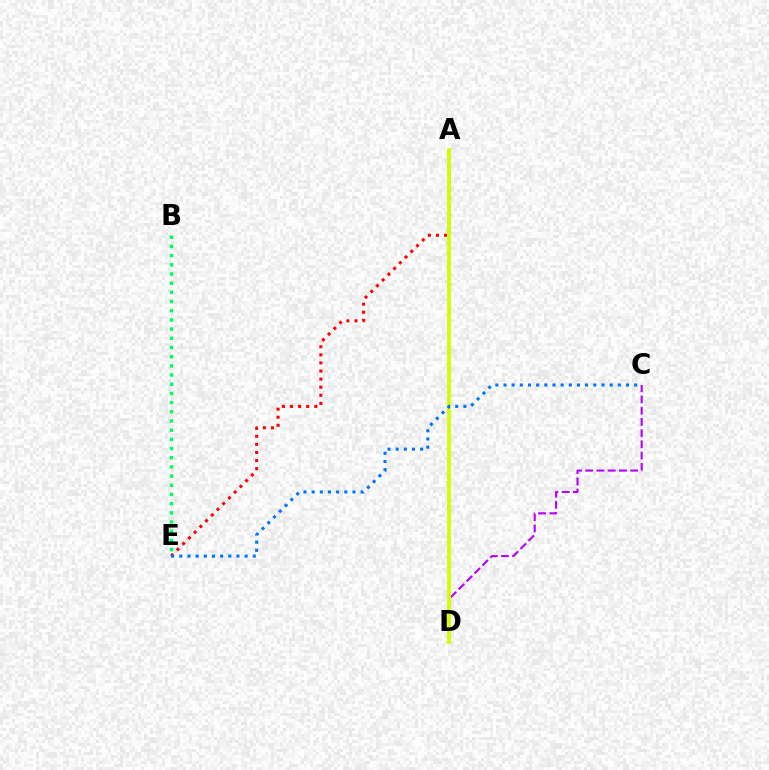{('C', 'D'): [{'color': '#b900ff', 'line_style': 'dashed', 'thickness': 1.53}], ('A', 'E'): [{'color': '#ff0000', 'line_style': 'dotted', 'thickness': 2.2}], ('A', 'D'): [{'color': '#d1ff00', 'line_style': 'solid', 'thickness': 2.74}], ('B', 'E'): [{'color': '#00ff5c', 'line_style': 'dotted', 'thickness': 2.5}], ('C', 'E'): [{'color': '#0074ff', 'line_style': 'dotted', 'thickness': 2.22}]}